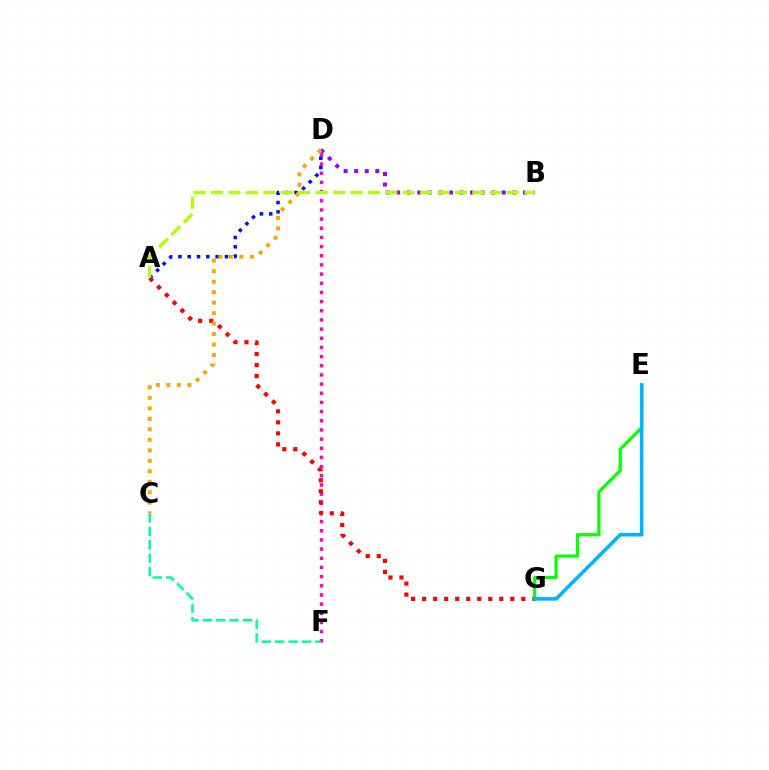{('D', 'F'): [{'color': '#ff00bd', 'line_style': 'dotted', 'thickness': 2.49}], ('E', 'G'): [{'color': '#08ff00', 'line_style': 'solid', 'thickness': 2.32}, {'color': '#00b5ff', 'line_style': 'solid', 'thickness': 2.57}], ('B', 'D'): [{'color': '#9b00ff', 'line_style': 'dotted', 'thickness': 2.87}], ('A', 'G'): [{'color': '#ff0000', 'line_style': 'dotted', 'thickness': 2.99}], ('A', 'D'): [{'color': '#0010ff', 'line_style': 'dotted', 'thickness': 2.53}], ('C', 'D'): [{'color': '#ffa500', 'line_style': 'dotted', 'thickness': 2.85}], ('C', 'F'): [{'color': '#00ff9d', 'line_style': 'dashed', 'thickness': 1.82}], ('A', 'B'): [{'color': '#b3ff00', 'line_style': 'dashed', 'thickness': 2.36}]}